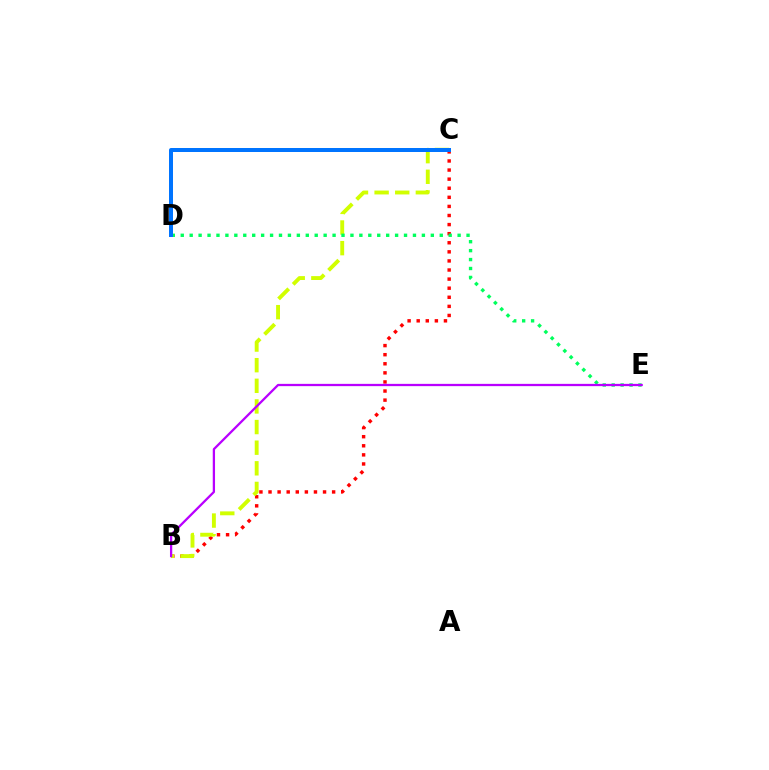{('B', 'C'): [{'color': '#ff0000', 'line_style': 'dotted', 'thickness': 2.47}, {'color': '#d1ff00', 'line_style': 'dashed', 'thickness': 2.8}], ('D', 'E'): [{'color': '#00ff5c', 'line_style': 'dotted', 'thickness': 2.43}], ('B', 'E'): [{'color': '#b900ff', 'line_style': 'solid', 'thickness': 1.64}], ('C', 'D'): [{'color': '#0074ff', 'line_style': 'solid', 'thickness': 2.88}]}